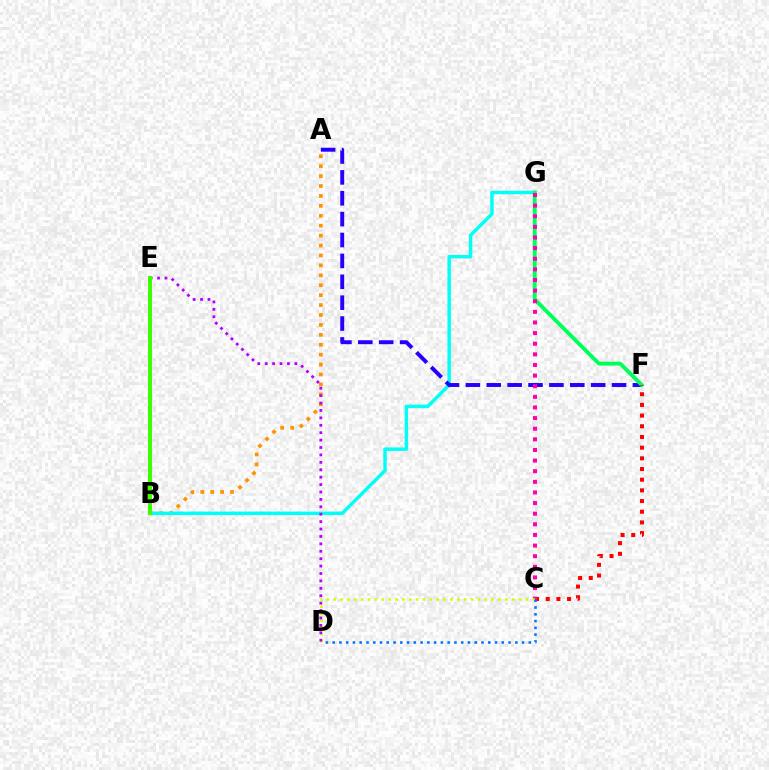{('A', 'B'): [{'color': '#ff9400', 'line_style': 'dotted', 'thickness': 2.7}], ('B', 'G'): [{'color': '#00fff6', 'line_style': 'solid', 'thickness': 2.48}], ('A', 'F'): [{'color': '#2500ff', 'line_style': 'dashed', 'thickness': 2.84}], ('F', 'G'): [{'color': '#00ff5c', 'line_style': 'solid', 'thickness': 2.79}], ('C', 'F'): [{'color': '#ff0000', 'line_style': 'dotted', 'thickness': 2.9}], ('C', 'G'): [{'color': '#ff00ac', 'line_style': 'dotted', 'thickness': 2.89}], ('C', 'D'): [{'color': '#d1ff00', 'line_style': 'dotted', 'thickness': 1.87}, {'color': '#0074ff', 'line_style': 'dotted', 'thickness': 1.84}], ('D', 'E'): [{'color': '#b900ff', 'line_style': 'dotted', 'thickness': 2.01}], ('B', 'E'): [{'color': '#3dff00', 'line_style': 'solid', 'thickness': 2.87}]}